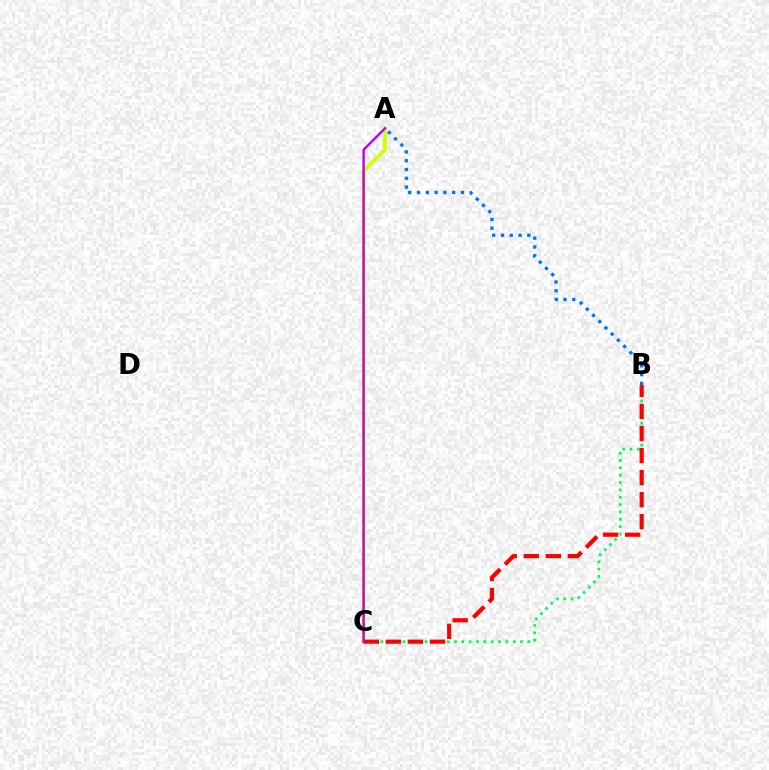{('A', 'B'): [{'color': '#0074ff', 'line_style': 'dotted', 'thickness': 2.39}], ('A', 'C'): [{'color': '#d1ff00', 'line_style': 'solid', 'thickness': 2.69}, {'color': '#b900ff', 'line_style': 'solid', 'thickness': 1.73}], ('B', 'C'): [{'color': '#00ff5c', 'line_style': 'dotted', 'thickness': 2.0}, {'color': '#ff0000', 'line_style': 'dashed', 'thickness': 3.0}]}